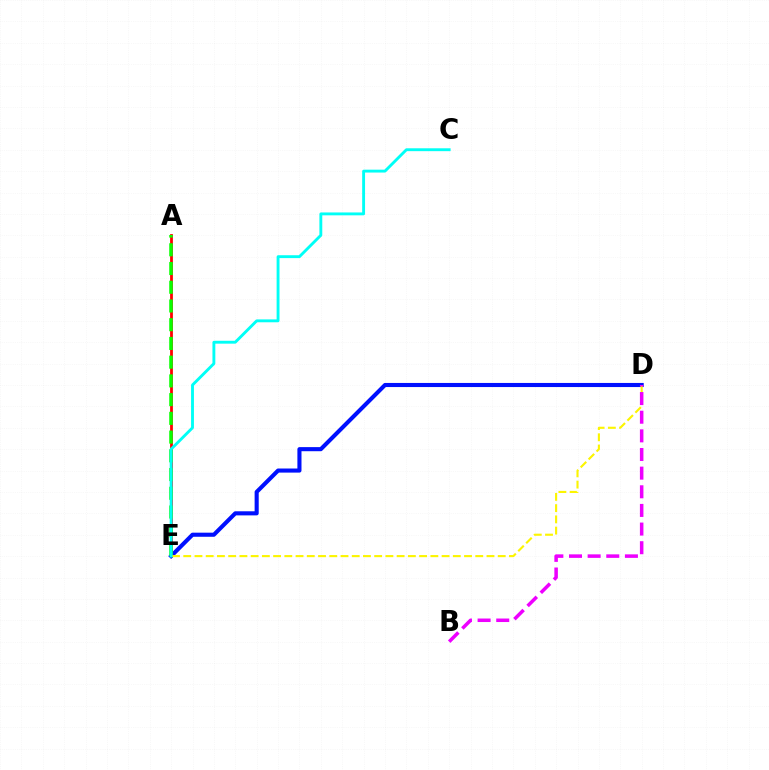{('A', 'E'): [{'color': '#ff0000', 'line_style': 'solid', 'thickness': 2.0}, {'color': '#08ff00', 'line_style': 'dashed', 'thickness': 2.54}], ('D', 'E'): [{'color': '#0010ff', 'line_style': 'solid', 'thickness': 2.95}, {'color': '#fcf500', 'line_style': 'dashed', 'thickness': 1.53}], ('C', 'E'): [{'color': '#00fff6', 'line_style': 'solid', 'thickness': 2.07}], ('B', 'D'): [{'color': '#ee00ff', 'line_style': 'dashed', 'thickness': 2.53}]}